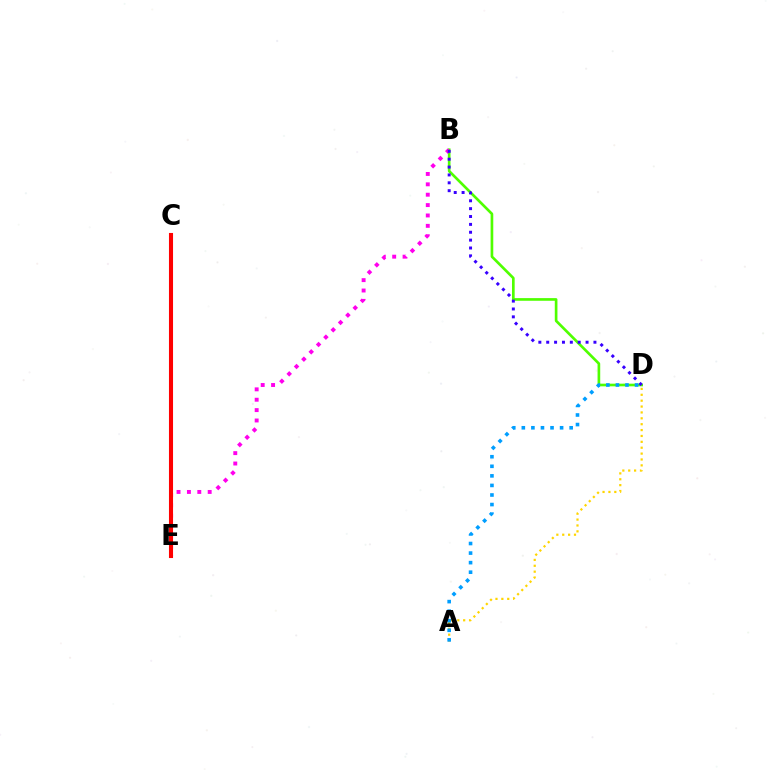{('B', 'D'): [{'color': '#4fff00', 'line_style': 'solid', 'thickness': 1.92}, {'color': '#3700ff', 'line_style': 'dotted', 'thickness': 2.14}], ('B', 'E'): [{'color': '#ff00ed', 'line_style': 'dotted', 'thickness': 2.82}], ('C', 'E'): [{'color': '#00ff86', 'line_style': 'solid', 'thickness': 2.14}, {'color': '#ff0000', 'line_style': 'solid', 'thickness': 2.93}], ('A', 'D'): [{'color': '#ffd500', 'line_style': 'dotted', 'thickness': 1.6}, {'color': '#009eff', 'line_style': 'dotted', 'thickness': 2.6}]}